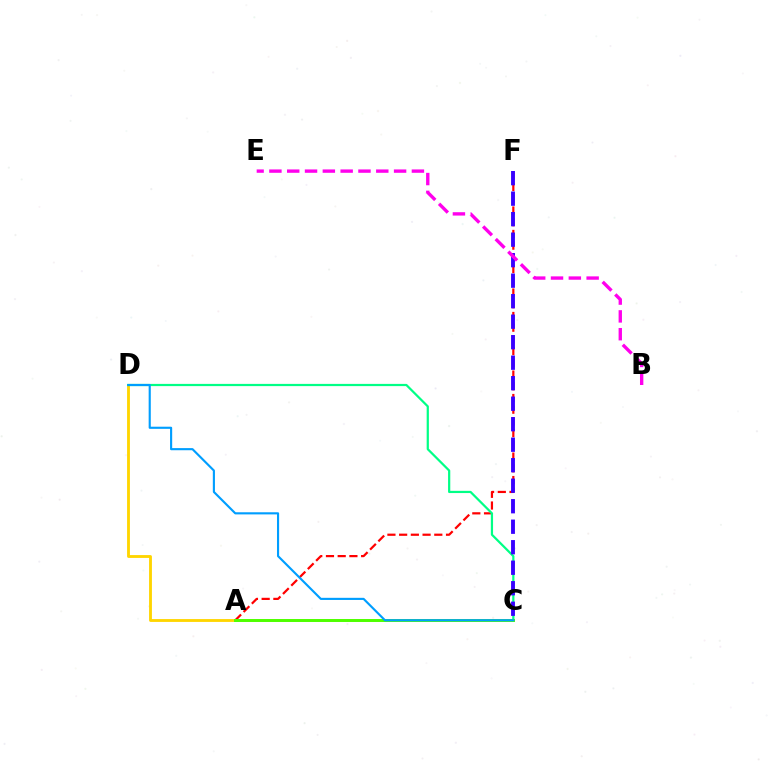{('A', 'F'): [{'color': '#ff0000', 'line_style': 'dashed', 'thickness': 1.59}], ('A', 'D'): [{'color': '#ffd500', 'line_style': 'solid', 'thickness': 2.05}], ('C', 'D'): [{'color': '#00ff86', 'line_style': 'solid', 'thickness': 1.6}, {'color': '#009eff', 'line_style': 'solid', 'thickness': 1.54}], ('C', 'F'): [{'color': '#3700ff', 'line_style': 'dashed', 'thickness': 2.79}], ('B', 'E'): [{'color': '#ff00ed', 'line_style': 'dashed', 'thickness': 2.42}], ('A', 'C'): [{'color': '#4fff00', 'line_style': 'solid', 'thickness': 2.14}]}